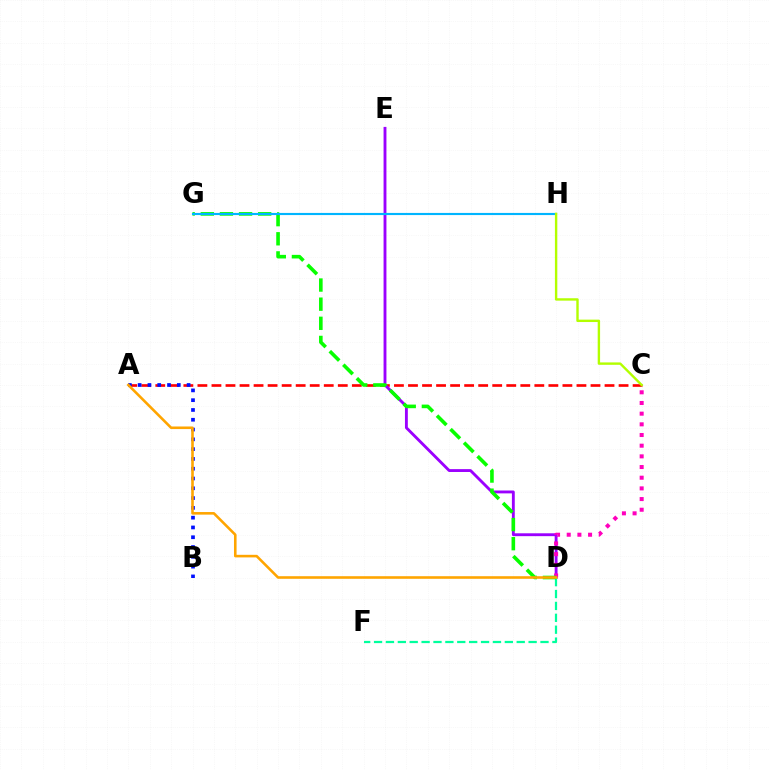{('A', 'C'): [{'color': '#ff0000', 'line_style': 'dashed', 'thickness': 1.91}], ('D', 'E'): [{'color': '#9b00ff', 'line_style': 'solid', 'thickness': 2.06}], ('A', 'B'): [{'color': '#0010ff', 'line_style': 'dotted', 'thickness': 2.66}], ('D', 'F'): [{'color': '#00ff9d', 'line_style': 'dashed', 'thickness': 1.62}], ('C', 'D'): [{'color': '#ff00bd', 'line_style': 'dotted', 'thickness': 2.9}], ('D', 'G'): [{'color': '#08ff00', 'line_style': 'dashed', 'thickness': 2.6}], ('G', 'H'): [{'color': '#00b5ff', 'line_style': 'solid', 'thickness': 1.54}], ('C', 'H'): [{'color': '#b3ff00', 'line_style': 'solid', 'thickness': 1.72}], ('A', 'D'): [{'color': '#ffa500', 'line_style': 'solid', 'thickness': 1.87}]}